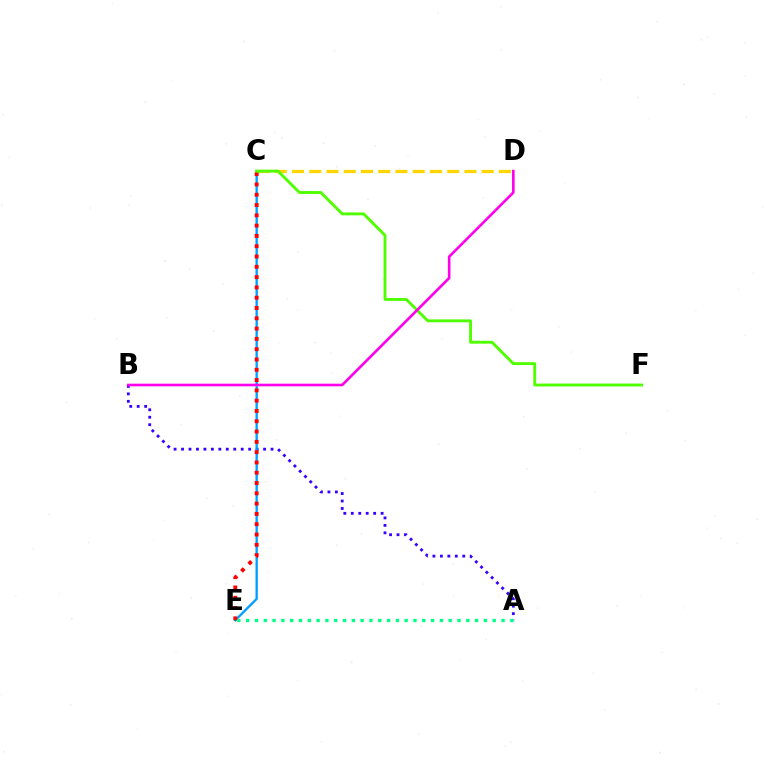{('C', 'D'): [{'color': '#ffd500', 'line_style': 'dashed', 'thickness': 2.34}], ('A', 'B'): [{'color': '#3700ff', 'line_style': 'dotted', 'thickness': 2.03}], ('C', 'E'): [{'color': '#009eff', 'line_style': 'solid', 'thickness': 1.67}, {'color': '#ff0000', 'line_style': 'dotted', 'thickness': 2.8}], ('C', 'F'): [{'color': '#4fff00', 'line_style': 'solid', 'thickness': 2.07}], ('B', 'D'): [{'color': '#ff00ed', 'line_style': 'solid', 'thickness': 1.89}], ('A', 'E'): [{'color': '#00ff86', 'line_style': 'dotted', 'thickness': 2.39}]}